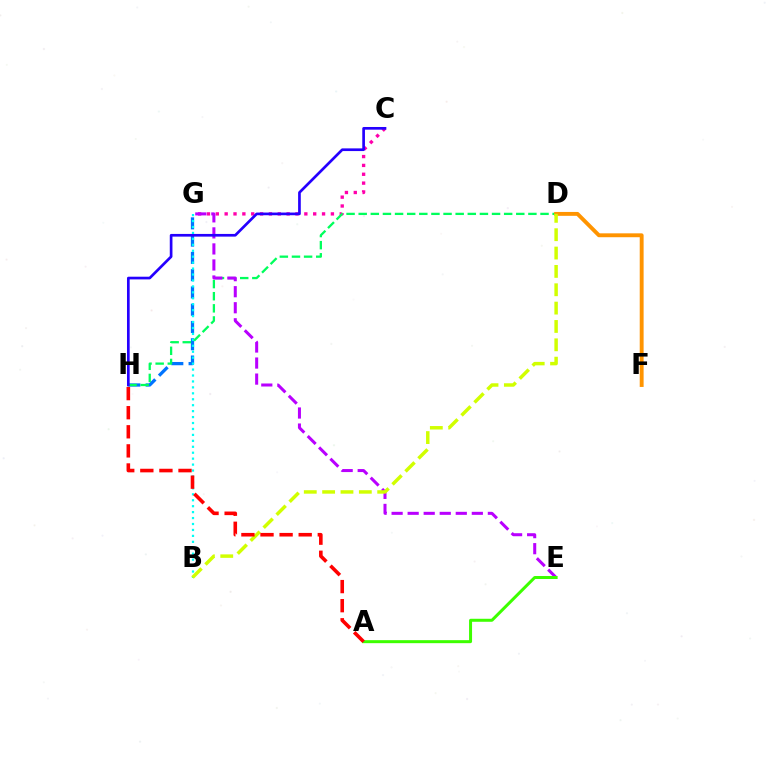{('C', 'G'): [{'color': '#ff00ac', 'line_style': 'dotted', 'thickness': 2.41}], ('G', 'H'): [{'color': '#0074ff', 'line_style': 'dashed', 'thickness': 2.35}], ('B', 'G'): [{'color': '#00fff6', 'line_style': 'dotted', 'thickness': 1.61}], ('D', 'H'): [{'color': '#00ff5c', 'line_style': 'dashed', 'thickness': 1.65}], ('E', 'G'): [{'color': '#b900ff', 'line_style': 'dashed', 'thickness': 2.18}], ('D', 'F'): [{'color': '#ff9400', 'line_style': 'solid', 'thickness': 2.8}], ('A', 'E'): [{'color': '#3dff00', 'line_style': 'solid', 'thickness': 2.16}], ('C', 'H'): [{'color': '#2500ff', 'line_style': 'solid', 'thickness': 1.93}], ('B', 'D'): [{'color': '#d1ff00', 'line_style': 'dashed', 'thickness': 2.49}], ('A', 'H'): [{'color': '#ff0000', 'line_style': 'dashed', 'thickness': 2.59}]}